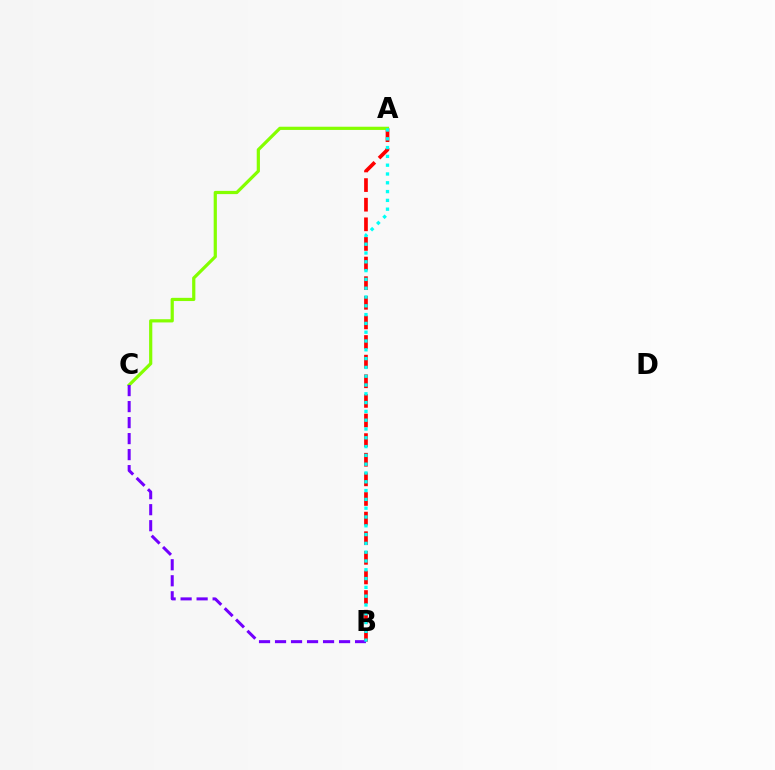{('A', 'B'): [{'color': '#ff0000', 'line_style': 'dashed', 'thickness': 2.67}, {'color': '#00fff6', 'line_style': 'dotted', 'thickness': 2.39}], ('A', 'C'): [{'color': '#84ff00', 'line_style': 'solid', 'thickness': 2.31}], ('B', 'C'): [{'color': '#7200ff', 'line_style': 'dashed', 'thickness': 2.17}]}